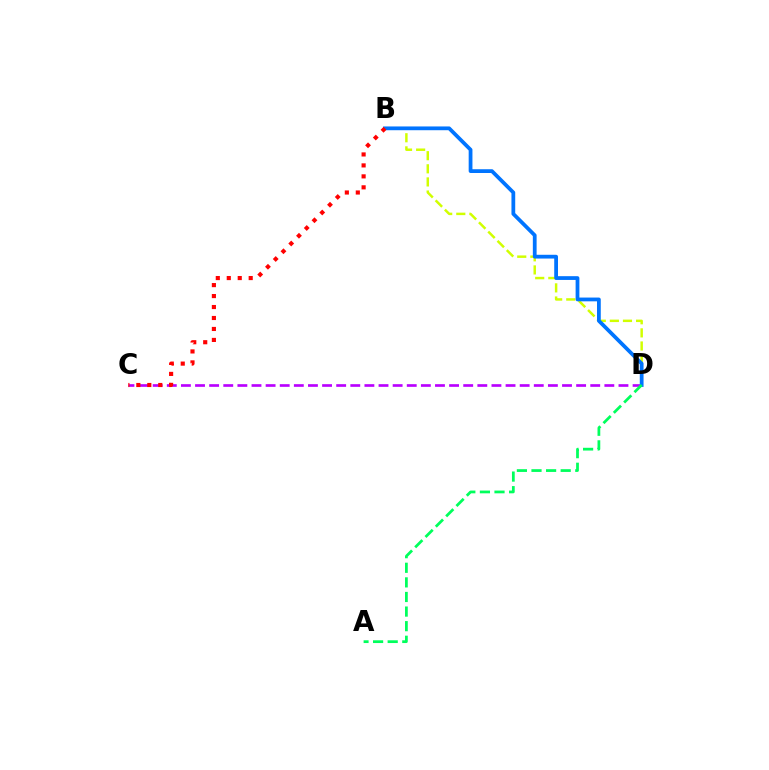{('B', 'D'): [{'color': '#d1ff00', 'line_style': 'dashed', 'thickness': 1.78}, {'color': '#0074ff', 'line_style': 'solid', 'thickness': 2.71}], ('C', 'D'): [{'color': '#b900ff', 'line_style': 'dashed', 'thickness': 1.92}], ('B', 'C'): [{'color': '#ff0000', 'line_style': 'dotted', 'thickness': 2.98}], ('A', 'D'): [{'color': '#00ff5c', 'line_style': 'dashed', 'thickness': 1.98}]}